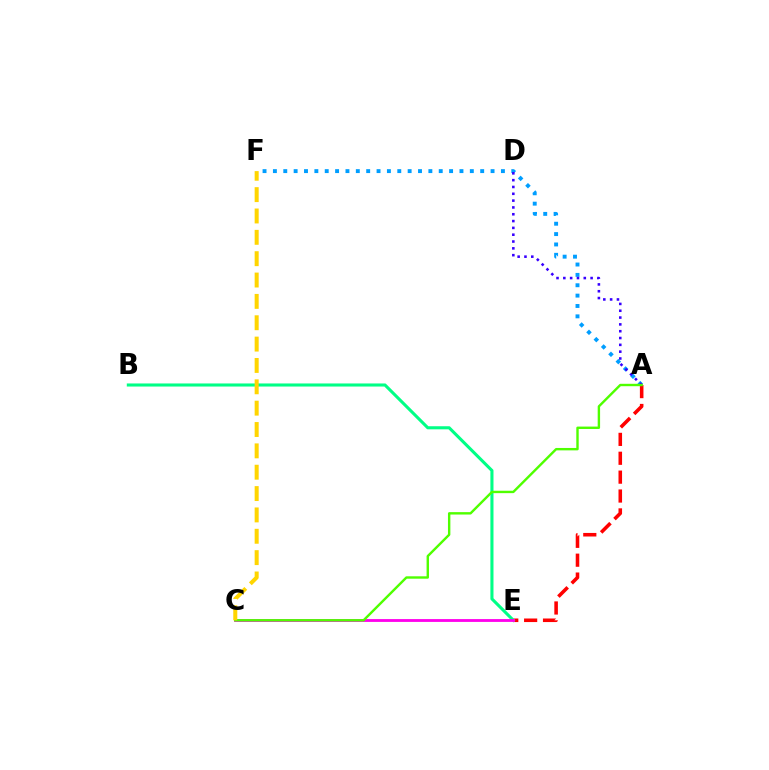{('A', 'E'): [{'color': '#ff0000', 'line_style': 'dashed', 'thickness': 2.57}], ('A', 'F'): [{'color': '#009eff', 'line_style': 'dotted', 'thickness': 2.82}], ('B', 'E'): [{'color': '#00ff86', 'line_style': 'solid', 'thickness': 2.22}], ('A', 'D'): [{'color': '#3700ff', 'line_style': 'dotted', 'thickness': 1.85}], ('C', 'E'): [{'color': '#ff00ed', 'line_style': 'solid', 'thickness': 2.04}], ('A', 'C'): [{'color': '#4fff00', 'line_style': 'solid', 'thickness': 1.73}], ('C', 'F'): [{'color': '#ffd500', 'line_style': 'dashed', 'thickness': 2.9}]}